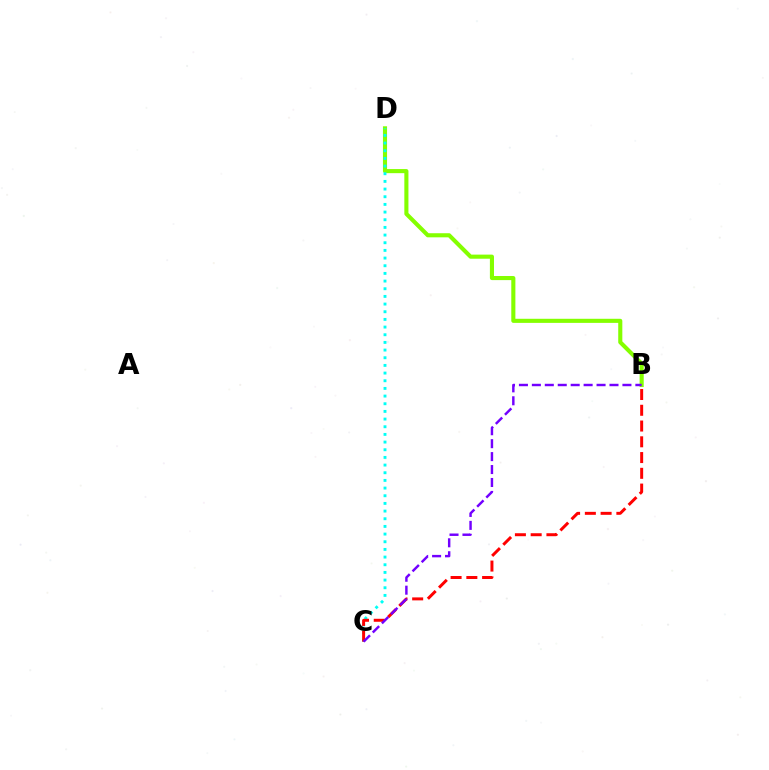{('B', 'D'): [{'color': '#84ff00', 'line_style': 'solid', 'thickness': 2.95}], ('C', 'D'): [{'color': '#00fff6', 'line_style': 'dotted', 'thickness': 2.08}], ('B', 'C'): [{'color': '#ff0000', 'line_style': 'dashed', 'thickness': 2.14}, {'color': '#7200ff', 'line_style': 'dashed', 'thickness': 1.76}]}